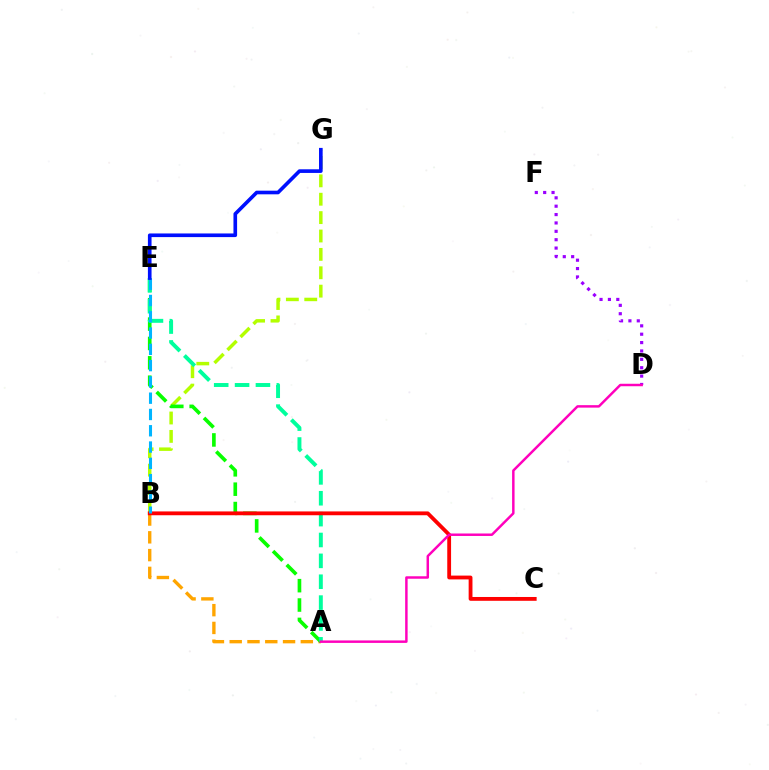{('A', 'B'): [{'color': '#ffa500', 'line_style': 'dashed', 'thickness': 2.42}], ('D', 'F'): [{'color': '#9b00ff', 'line_style': 'dotted', 'thickness': 2.28}], ('B', 'G'): [{'color': '#b3ff00', 'line_style': 'dashed', 'thickness': 2.5}], ('A', 'E'): [{'color': '#08ff00', 'line_style': 'dashed', 'thickness': 2.63}, {'color': '#00ff9d', 'line_style': 'dashed', 'thickness': 2.84}], ('B', 'C'): [{'color': '#ff0000', 'line_style': 'solid', 'thickness': 2.75}], ('B', 'E'): [{'color': '#00b5ff', 'line_style': 'dashed', 'thickness': 2.21}], ('E', 'G'): [{'color': '#0010ff', 'line_style': 'solid', 'thickness': 2.62}], ('A', 'D'): [{'color': '#ff00bd', 'line_style': 'solid', 'thickness': 1.78}]}